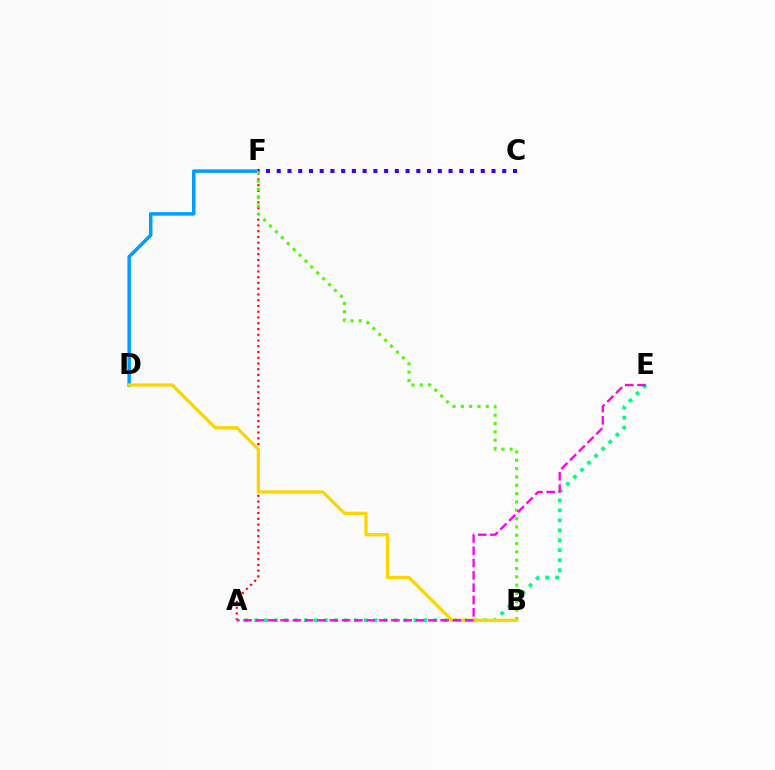{('A', 'F'): [{'color': '#ff0000', 'line_style': 'dotted', 'thickness': 1.56}], ('D', 'F'): [{'color': '#009eff', 'line_style': 'solid', 'thickness': 2.53}], ('A', 'E'): [{'color': '#00ff86', 'line_style': 'dotted', 'thickness': 2.71}, {'color': '#ff00ed', 'line_style': 'dashed', 'thickness': 1.67}], ('C', 'F'): [{'color': '#3700ff', 'line_style': 'dotted', 'thickness': 2.92}], ('B', 'F'): [{'color': '#4fff00', 'line_style': 'dotted', 'thickness': 2.26}], ('B', 'D'): [{'color': '#ffd500', 'line_style': 'solid', 'thickness': 2.35}]}